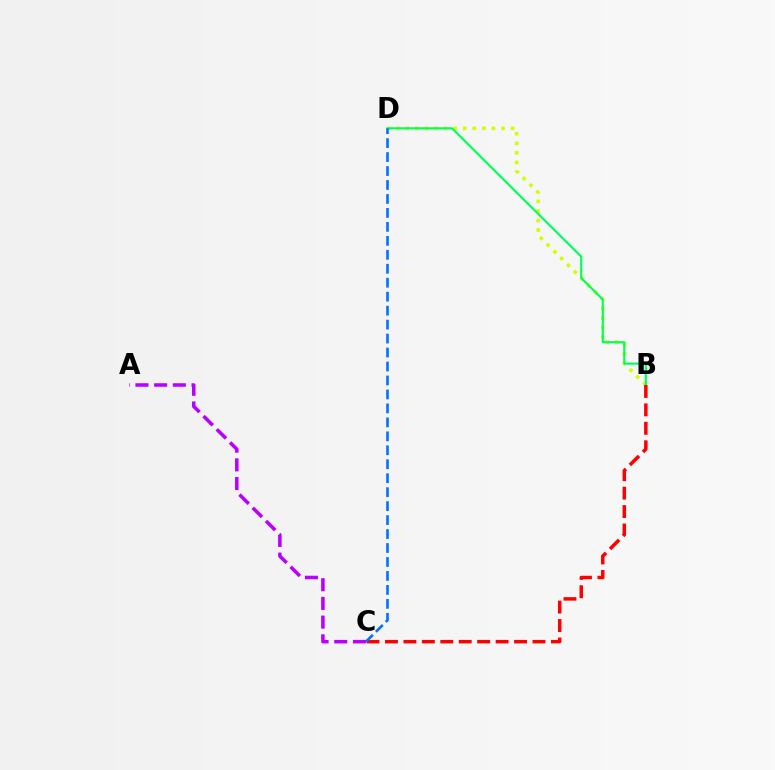{('B', 'D'): [{'color': '#d1ff00', 'line_style': 'dotted', 'thickness': 2.6}, {'color': '#00ff5c', 'line_style': 'solid', 'thickness': 1.55}], ('B', 'C'): [{'color': '#ff0000', 'line_style': 'dashed', 'thickness': 2.51}], ('C', 'D'): [{'color': '#0074ff', 'line_style': 'dashed', 'thickness': 1.9}], ('A', 'C'): [{'color': '#b900ff', 'line_style': 'dashed', 'thickness': 2.54}]}